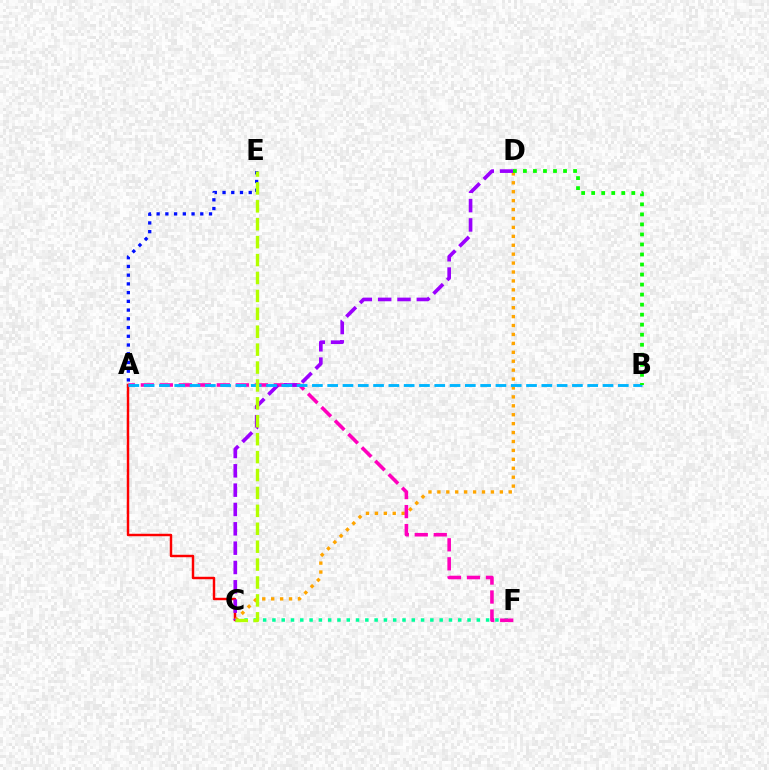{('A', 'E'): [{'color': '#0010ff', 'line_style': 'dotted', 'thickness': 2.37}], ('C', 'F'): [{'color': '#00ff9d', 'line_style': 'dotted', 'thickness': 2.52}], ('A', 'C'): [{'color': '#ff0000', 'line_style': 'solid', 'thickness': 1.76}], ('C', 'D'): [{'color': '#ffa500', 'line_style': 'dotted', 'thickness': 2.42}, {'color': '#9b00ff', 'line_style': 'dashed', 'thickness': 2.63}], ('A', 'F'): [{'color': '#ff00bd', 'line_style': 'dashed', 'thickness': 2.58}], ('A', 'B'): [{'color': '#00b5ff', 'line_style': 'dashed', 'thickness': 2.08}], ('C', 'E'): [{'color': '#b3ff00', 'line_style': 'dashed', 'thickness': 2.43}], ('B', 'D'): [{'color': '#08ff00', 'line_style': 'dotted', 'thickness': 2.72}]}